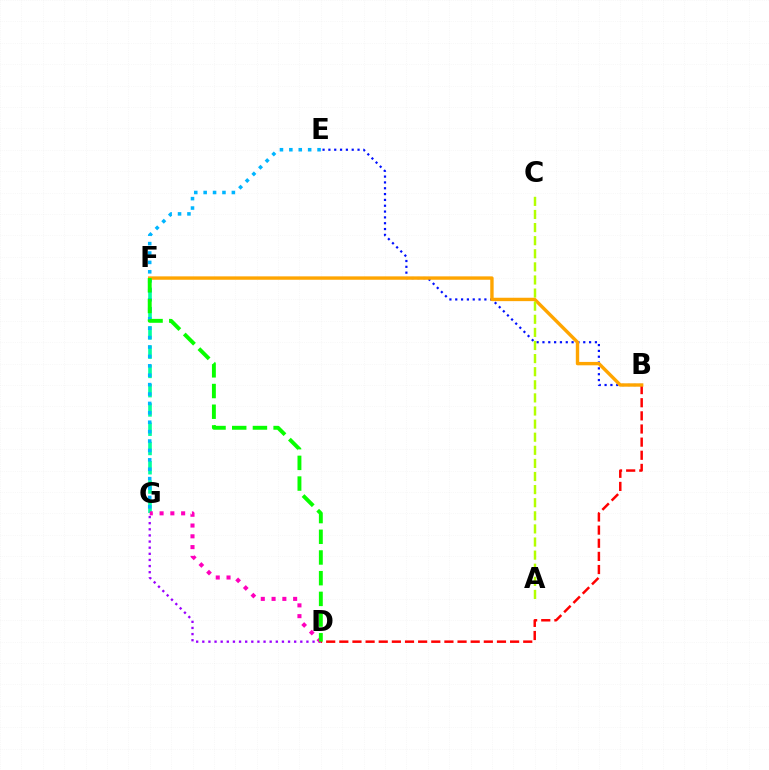{('F', 'G'): [{'color': '#00ff9d', 'line_style': 'dashed', 'thickness': 2.62}], ('E', 'G'): [{'color': '#00b5ff', 'line_style': 'dotted', 'thickness': 2.55}], ('D', 'G'): [{'color': '#9b00ff', 'line_style': 'dotted', 'thickness': 1.66}, {'color': '#ff00bd', 'line_style': 'dotted', 'thickness': 2.93}], ('B', 'E'): [{'color': '#0010ff', 'line_style': 'dotted', 'thickness': 1.58}], ('B', 'D'): [{'color': '#ff0000', 'line_style': 'dashed', 'thickness': 1.78}], ('B', 'F'): [{'color': '#ffa500', 'line_style': 'solid', 'thickness': 2.44}], ('D', 'F'): [{'color': '#08ff00', 'line_style': 'dashed', 'thickness': 2.81}], ('A', 'C'): [{'color': '#b3ff00', 'line_style': 'dashed', 'thickness': 1.78}]}